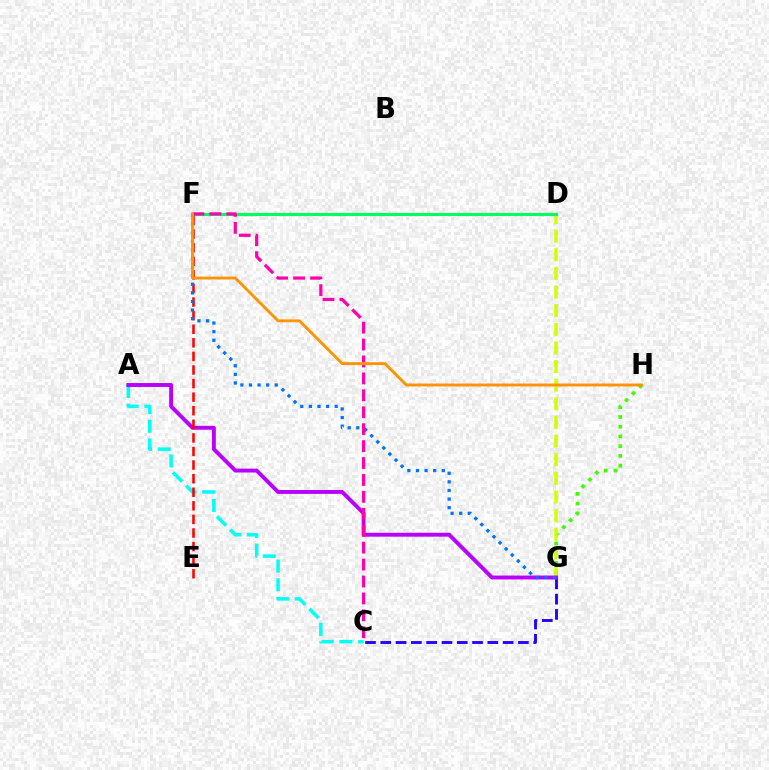{('G', 'H'): [{'color': '#3dff00', 'line_style': 'dotted', 'thickness': 2.65}], ('D', 'G'): [{'color': '#d1ff00', 'line_style': 'dashed', 'thickness': 2.53}], ('A', 'C'): [{'color': '#00fff6', 'line_style': 'dashed', 'thickness': 2.54}], ('C', 'G'): [{'color': '#2500ff', 'line_style': 'dashed', 'thickness': 2.08}], ('D', 'F'): [{'color': '#00ff5c', 'line_style': 'solid', 'thickness': 2.24}], ('A', 'G'): [{'color': '#b900ff', 'line_style': 'solid', 'thickness': 2.81}], ('E', 'F'): [{'color': '#ff0000', 'line_style': 'dashed', 'thickness': 1.85}], ('F', 'G'): [{'color': '#0074ff', 'line_style': 'dotted', 'thickness': 2.34}], ('C', 'F'): [{'color': '#ff00ac', 'line_style': 'dashed', 'thickness': 2.3}], ('F', 'H'): [{'color': '#ff9400', 'line_style': 'solid', 'thickness': 2.06}]}